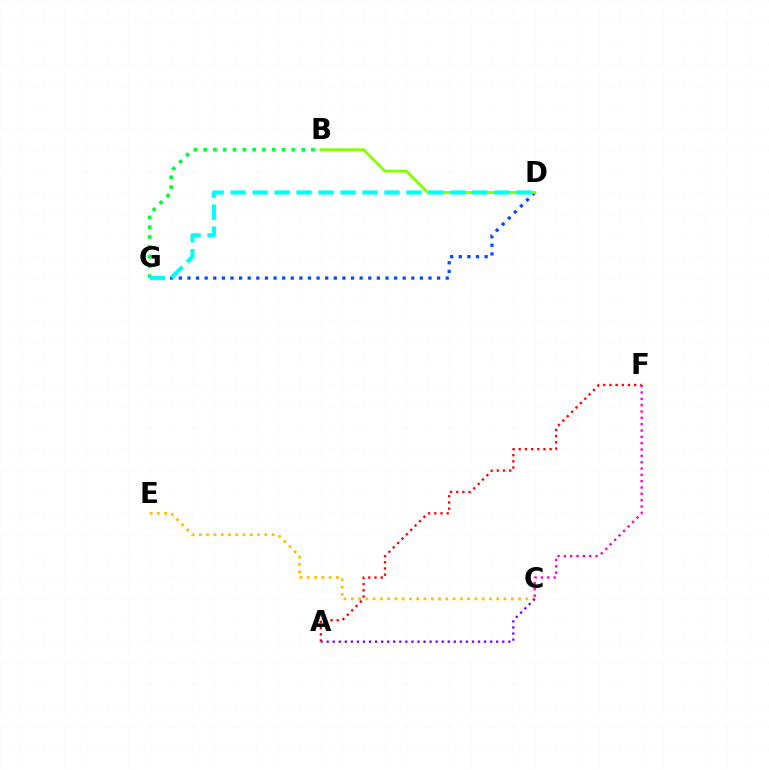{('D', 'G'): [{'color': '#004bff', 'line_style': 'dotted', 'thickness': 2.34}, {'color': '#00fff6', 'line_style': 'dashed', 'thickness': 2.99}], ('C', 'E'): [{'color': '#ffbd00', 'line_style': 'dotted', 'thickness': 1.98}], ('B', 'G'): [{'color': '#00ff39', 'line_style': 'dotted', 'thickness': 2.66}], ('B', 'D'): [{'color': '#84ff00', 'line_style': 'solid', 'thickness': 2.03}], ('A', 'C'): [{'color': '#7200ff', 'line_style': 'dotted', 'thickness': 1.65}], ('A', 'F'): [{'color': '#ff0000', 'line_style': 'dotted', 'thickness': 1.68}], ('C', 'F'): [{'color': '#ff00cf', 'line_style': 'dotted', 'thickness': 1.72}]}